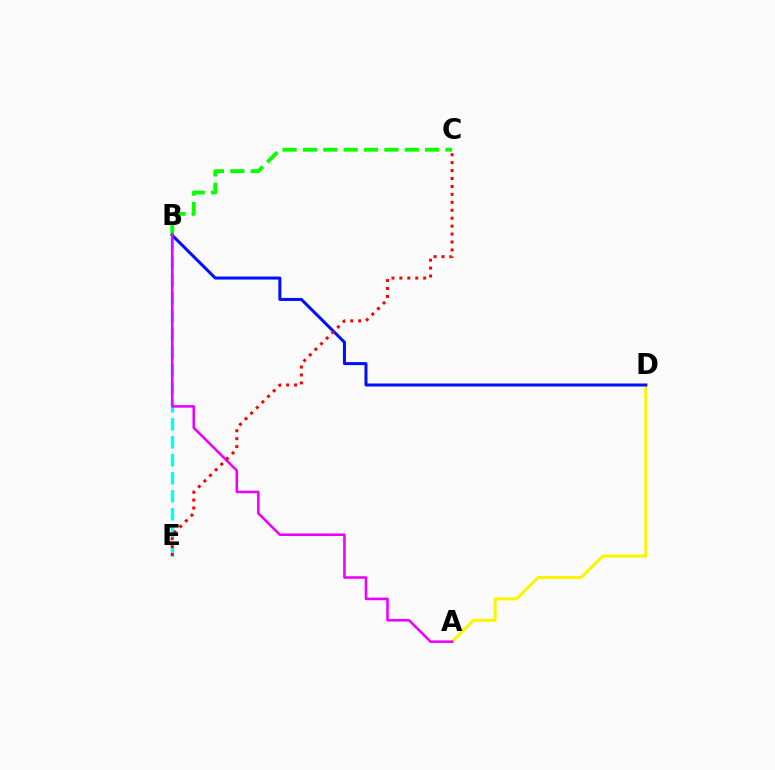{('B', 'E'): [{'color': '#00fff6', 'line_style': 'dashed', 'thickness': 2.44}], ('A', 'D'): [{'color': '#fcf500', 'line_style': 'solid', 'thickness': 2.18}], ('B', 'C'): [{'color': '#08ff00', 'line_style': 'dashed', 'thickness': 2.77}], ('B', 'D'): [{'color': '#0010ff', 'line_style': 'solid', 'thickness': 2.17}], ('A', 'B'): [{'color': '#ee00ff', 'line_style': 'solid', 'thickness': 1.85}], ('C', 'E'): [{'color': '#ff0000', 'line_style': 'dotted', 'thickness': 2.16}]}